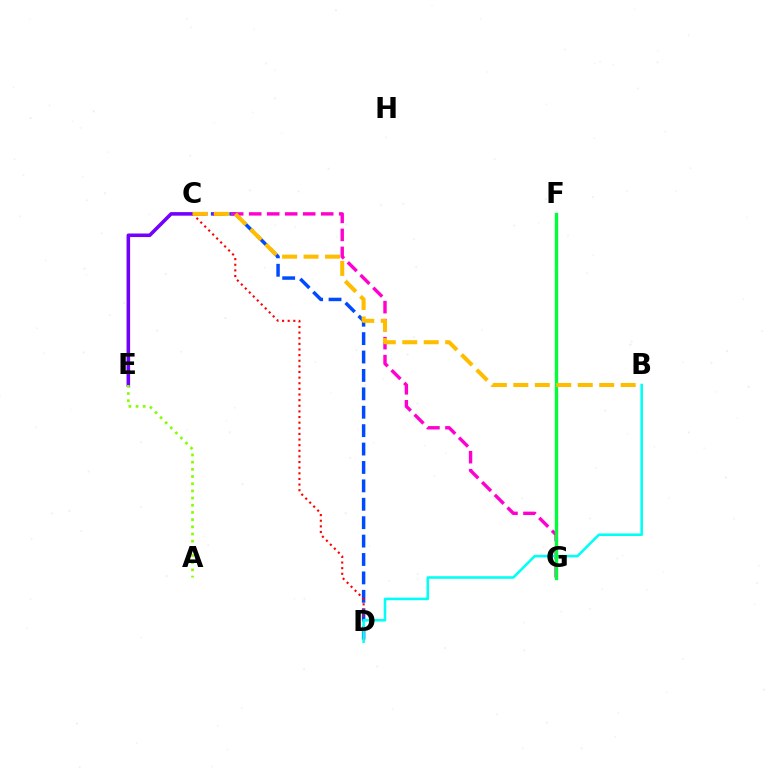{('C', 'D'): [{'color': '#004bff', 'line_style': 'dashed', 'thickness': 2.5}, {'color': '#ff0000', 'line_style': 'dotted', 'thickness': 1.53}], ('C', 'G'): [{'color': '#ff00cf', 'line_style': 'dashed', 'thickness': 2.45}], ('B', 'D'): [{'color': '#00fff6', 'line_style': 'solid', 'thickness': 1.85}], ('C', 'E'): [{'color': '#7200ff', 'line_style': 'solid', 'thickness': 2.56}], ('A', 'E'): [{'color': '#84ff00', 'line_style': 'dotted', 'thickness': 1.95}], ('F', 'G'): [{'color': '#00ff39', 'line_style': 'solid', 'thickness': 2.41}], ('B', 'C'): [{'color': '#ffbd00', 'line_style': 'dashed', 'thickness': 2.92}]}